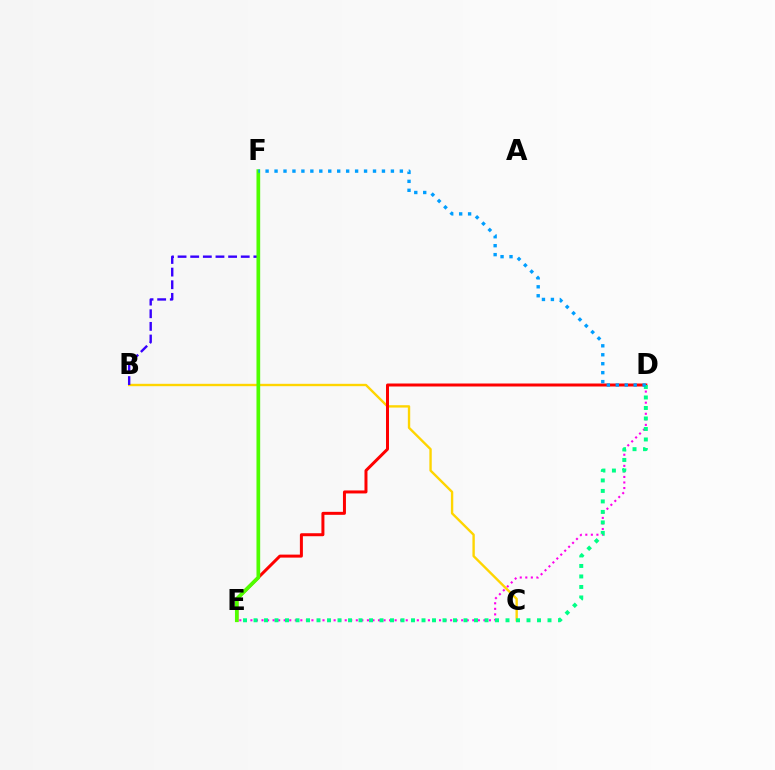{('B', 'C'): [{'color': '#ffd500', 'line_style': 'solid', 'thickness': 1.71}], ('D', 'E'): [{'color': '#ff00ed', 'line_style': 'dotted', 'thickness': 1.51}, {'color': '#ff0000', 'line_style': 'solid', 'thickness': 2.16}, {'color': '#00ff86', 'line_style': 'dotted', 'thickness': 2.85}], ('B', 'F'): [{'color': '#3700ff', 'line_style': 'dashed', 'thickness': 1.72}], ('E', 'F'): [{'color': '#4fff00', 'line_style': 'solid', 'thickness': 2.66}], ('D', 'F'): [{'color': '#009eff', 'line_style': 'dotted', 'thickness': 2.43}]}